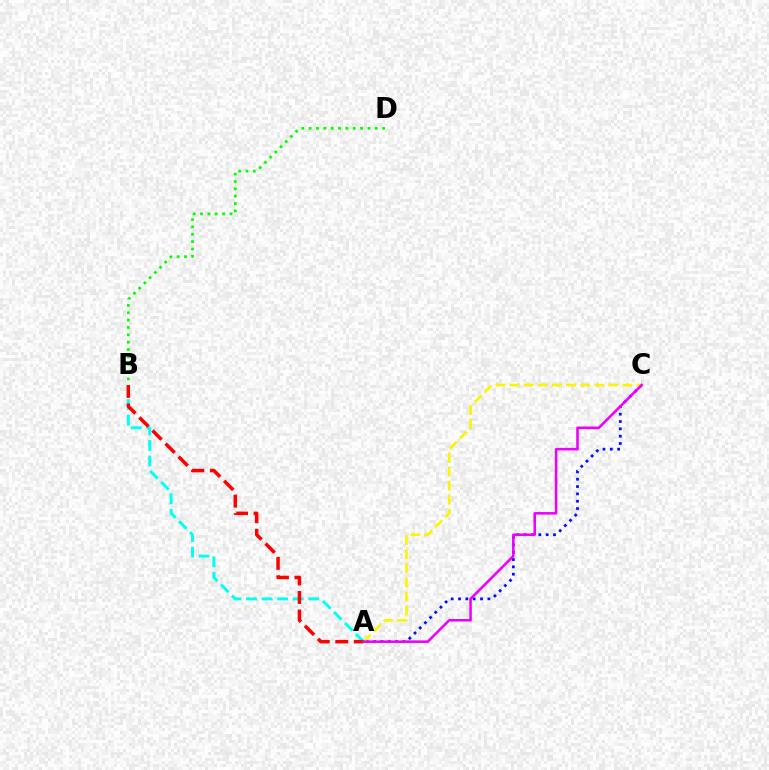{('A', 'C'): [{'color': '#0010ff', 'line_style': 'dotted', 'thickness': 1.99}, {'color': '#fcf500', 'line_style': 'dashed', 'thickness': 1.92}, {'color': '#ee00ff', 'line_style': 'solid', 'thickness': 1.85}], ('A', 'B'): [{'color': '#00fff6', 'line_style': 'dashed', 'thickness': 2.11}, {'color': '#ff0000', 'line_style': 'dashed', 'thickness': 2.51}], ('B', 'D'): [{'color': '#08ff00', 'line_style': 'dotted', 'thickness': 2.0}]}